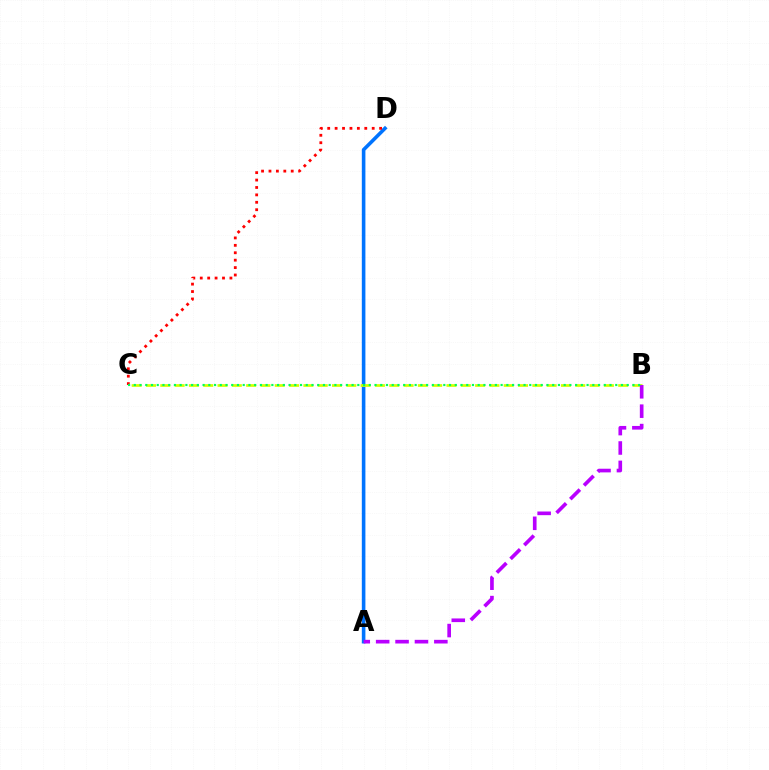{('A', 'D'): [{'color': '#0074ff', 'line_style': 'solid', 'thickness': 2.59}], ('B', 'C'): [{'color': '#d1ff00', 'line_style': 'dashed', 'thickness': 1.94}, {'color': '#00ff5c', 'line_style': 'dotted', 'thickness': 1.56}], ('C', 'D'): [{'color': '#ff0000', 'line_style': 'dotted', 'thickness': 2.01}], ('A', 'B'): [{'color': '#b900ff', 'line_style': 'dashed', 'thickness': 2.64}]}